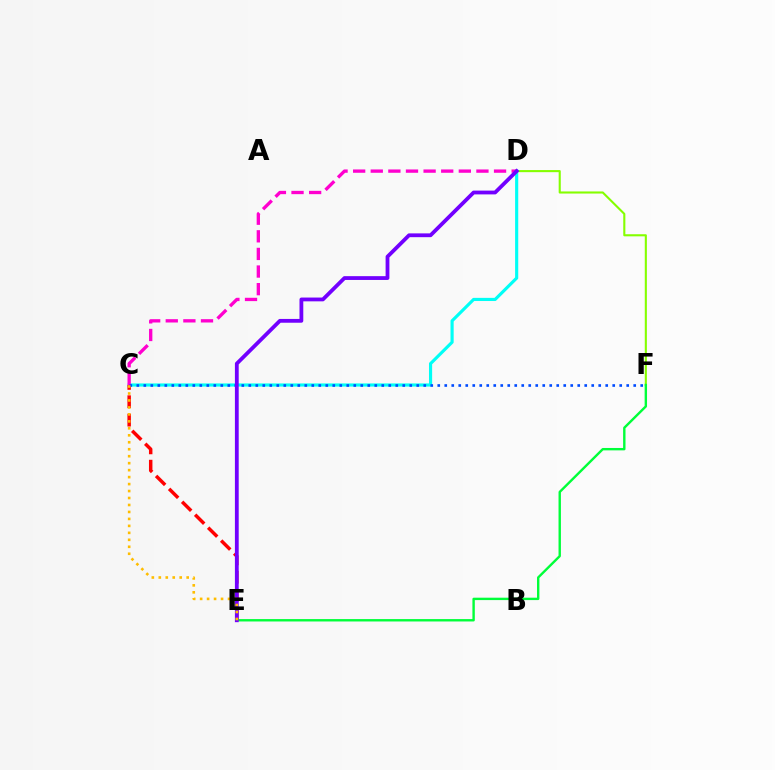{('D', 'F'): [{'color': '#84ff00', 'line_style': 'solid', 'thickness': 1.51}], ('C', 'D'): [{'color': '#00fff6', 'line_style': 'solid', 'thickness': 2.26}, {'color': '#ff00cf', 'line_style': 'dashed', 'thickness': 2.39}], ('C', 'E'): [{'color': '#ff0000', 'line_style': 'dashed', 'thickness': 2.49}, {'color': '#ffbd00', 'line_style': 'dotted', 'thickness': 1.89}], ('E', 'F'): [{'color': '#00ff39', 'line_style': 'solid', 'thickness': 1.72}], ('C', 'F'): [{'color': '#004bff', 'line_style': 'dotted', 'thickness': 1.9}], ('D', 'E'): [{'color': '#7200ff', 'line_style': 'solid', 'thickness': 2.73}]}